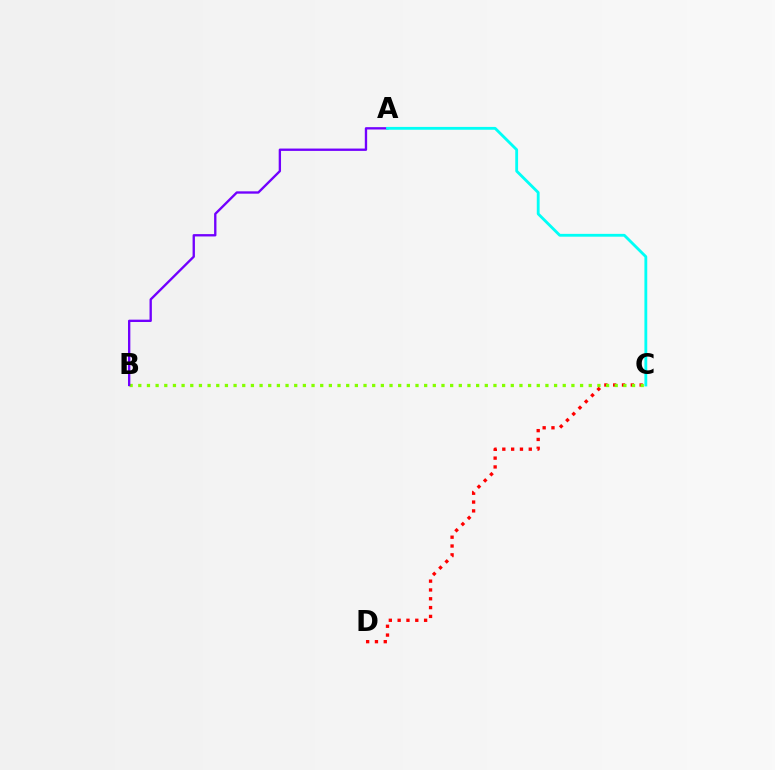{('C', 'D'): [{'color': '#ff0000', 'line_style': 'dotted', 'thickness': 2.4}], ('B', 'C'): [{'color': '#84ff00', 'line_style': 'dotted', 'thickness': 2.35}], ('A', 'B'): [{'color': '#7200ff', 'line_style': 'solid', 'thickness': 1.69}], ('A', 'C'): [{'color': '#00fff6', 'line_style': 'solid', 'thickness': 2.04}]}